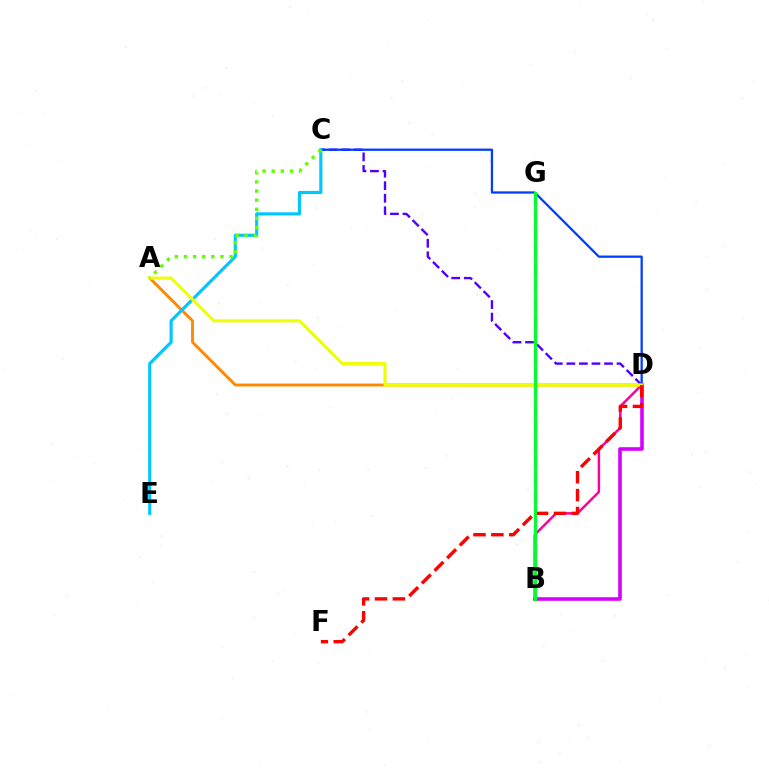{('C', 'D'): [{'color': '#4f00ff', 'line_style': 'dashed', 'thickness': 1.7}, {'color': '#003fff', 'line_style': 'solid', 'thickness': 1.64}], ('A', 'D'): [{'color': '#ff8800', 'line_style': 'solid', 'thickness': 2.08}, {'color': '#eeff00', 'line_style': 'solid', 'thickness': 2.21}], ('C', 'E'): [{'color': '#00c7ff', 'line_style': 'solid', 'thickness': 2.27}], ('B', 'D'): [{'color': '#d600ff', 'line_style': 'solid', 'thickness': 2.58}, {'color': '#ff00a0', 'line_style': 'solid', 'thickness': 1.79}], ('B', 'G'): [{'color': '#00ffaf', 'line_style': 'dashed', 'thickness': 2.38}, {'color': '#00ff27', 'line_style': 'solid', 'thickness': 2.1}], ('A', 'C'): [{'color': '#66ff00', 'line_style': 'dotted', 'thickness': 2.48}], ('D', 'F'): [{'color': '#ff0000', 'line_style': 'dashed', 'thickness': 2.43}]}